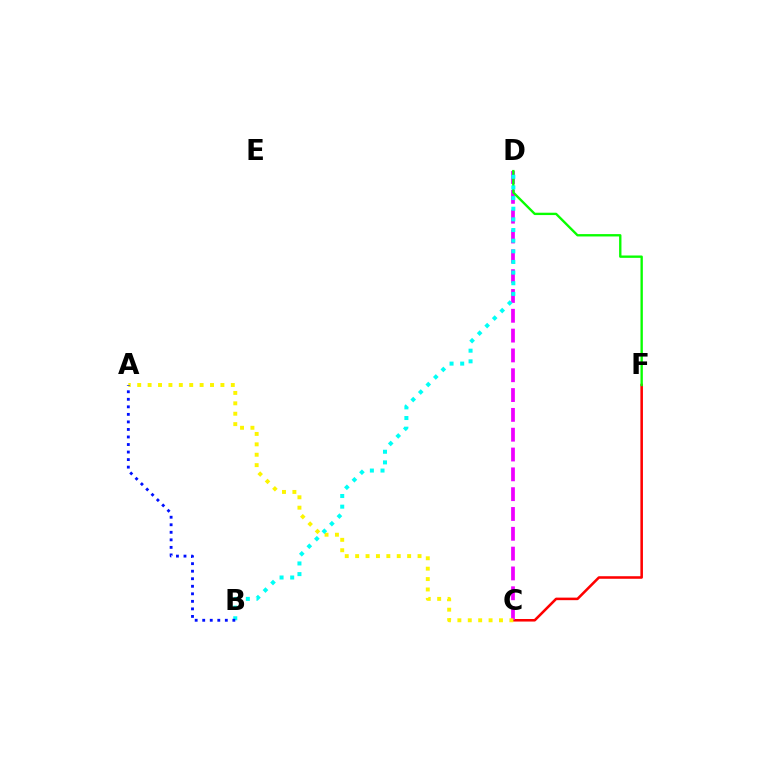{('C', 'F'): [{'color': '#ff0000', 'line_style': 'solid', 'thickness': 1.84}], ('C', 'D'): [{'color': '#ee00ff', 'line_style': 'dashed', 'thickness': 2.69}], ('D', 'F'): [{'color': '#08ff00', 'line_style': 'solid', 'thickness': 1.7}], ('A', 'C'): [{'color': '#fcf500', 'line_style': 'dotted', 'thickness': 2.83}], ('B', 'D'): [{'color': '#00fff6', 'line_style': 'dotted', 'thickness': 2.89}], ('A', 'B'): [{'color': '#0010ff', 'line_style': 'dotted', 'thickness': 2.05}]}